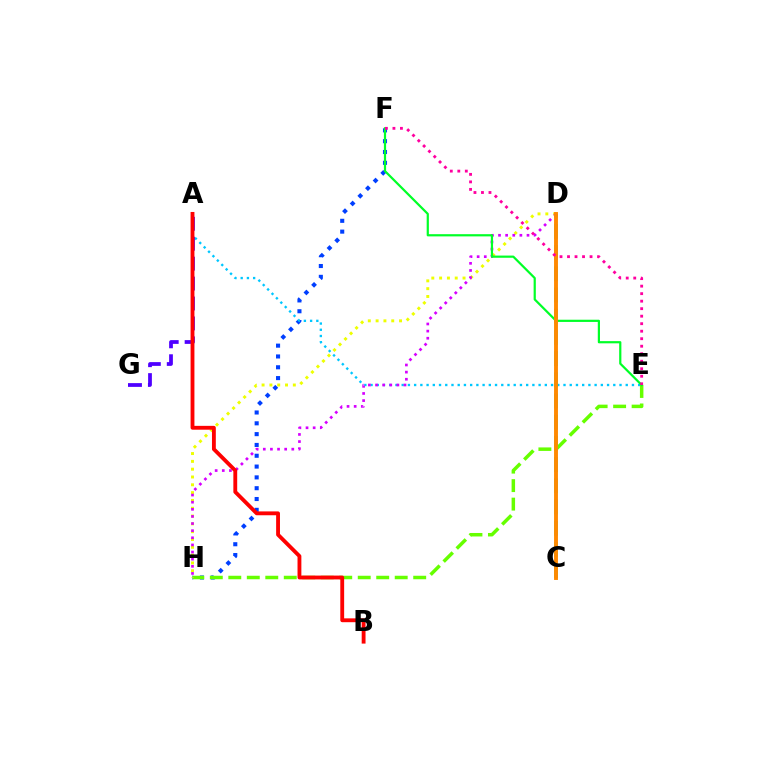{('F', 'H'): [{'color': '#003fff', 'line_style': 'dotted', 'thickness': 2.94}], ('A', 'E'): [{'color': '#00c7ff', 'line_style': 'dotted', 'thickness': 1.69}], ('E', 'H'): [{'color': '#66ff00', 'line_style': 'dashed', 'thickness': 2.51}], ('C', 'D'): [{'color': '#00ffaf', 'line_style': 'dashed', 'thickness': 2.88}, {'color': '#ff8800', 'line_style': 'solid', 'thickness': 2.8}], ('D', 'H'): [{'color': '#eeff00', 'line_style': 'dotted', 'thickness': 2.12}, {'color': '#d600ff', 'line_style': 'dotted', 'thickness': 1.94}], ('A', 'G'): [{'color': '#4f00ff', 'line_style': 'dashed', 'thickness': 2.71}], ('E', 'F'): [{'color': '#00ff27', 'line_style': 'solid', 'thickness': 1.59}, {'color': '#ff00a0', 'line_style': 'dotted', 'thickness': 2.04}], ('A', 'B'): [{'color': '#ff0000', 'line_style': 'solid', 'thickness': 2.77}]}